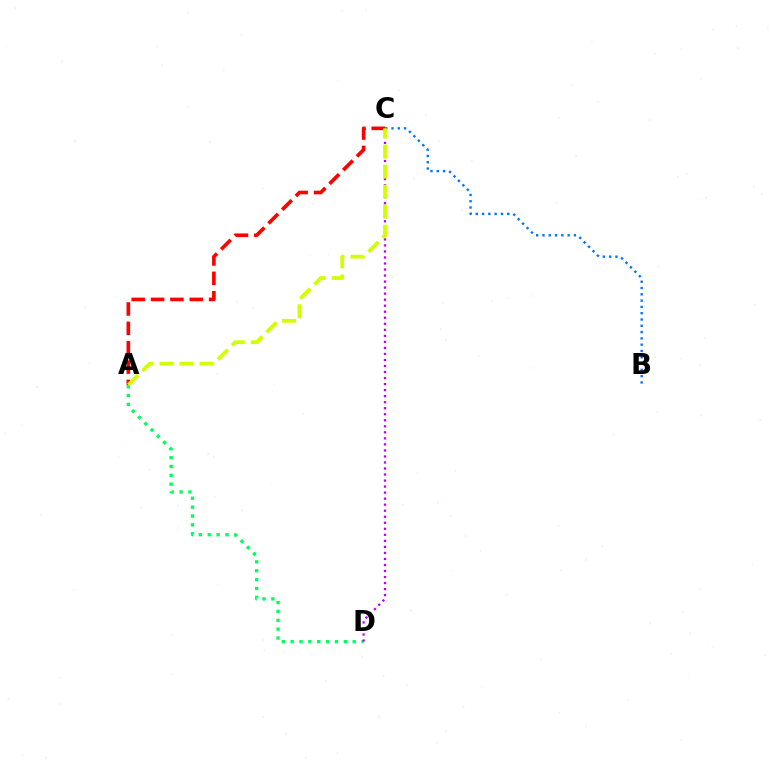{('B', 'C'): [{'color': '#0074ff', 'line_style': 'dotted', 'thickness': 1.71}], ('A', 'D'): [{'color': '#00ff5c', 'line_style': 'dotted', 'thickness': 2.41}], ('C', 'D'): [{'color': '#b900ff', 'line_style': 'dotted', 'thickness': 1.64}], ('A', 'C'): [{'color': '#ff0000', 'line_style': 'dashed', 'thickness': 2.63}, {'color': '#d1ff00', 'line_style': 'dashed', 'thickness': 2.72}]}